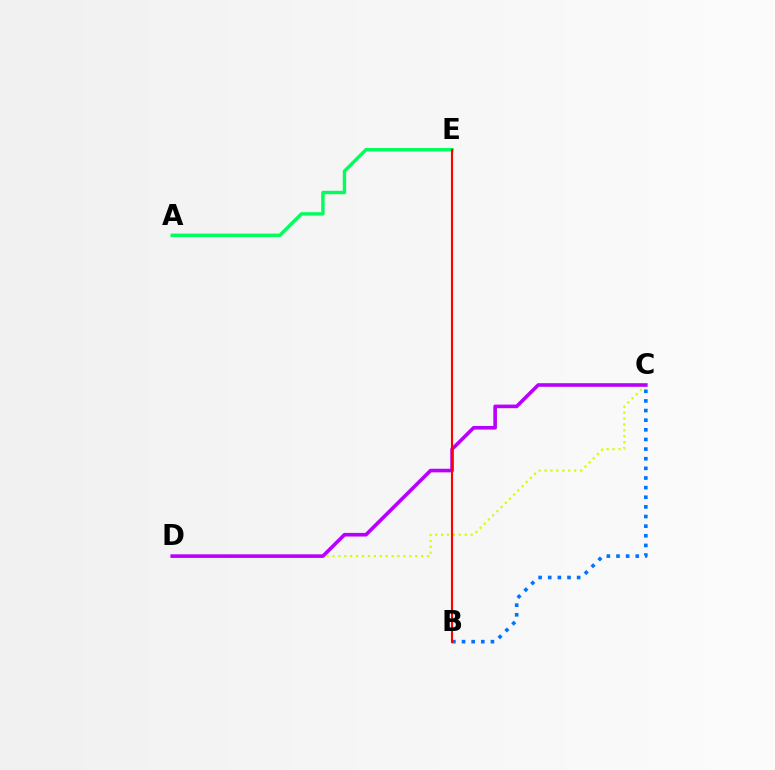{('B', 'C'): [{'color': '#0074ff', 'line_style': 'dotted', 'thickness': 2.62}], ('C', 'D'): [{'color': '#d1ff00', 'line_style': 'dotted', 'thickness': 1.61}, {'color': '#b900ff', 'line_style': 'solid', 'thickness': 2.6}], ('A', 'E'): [{'color': '#00ff5c', 'line_style': 'solid', 'thickness': 2.45}], ('B', 'E'): [{'color': '#ff0000', 'line_style': 'solid', 'thickness': 1.53}]}